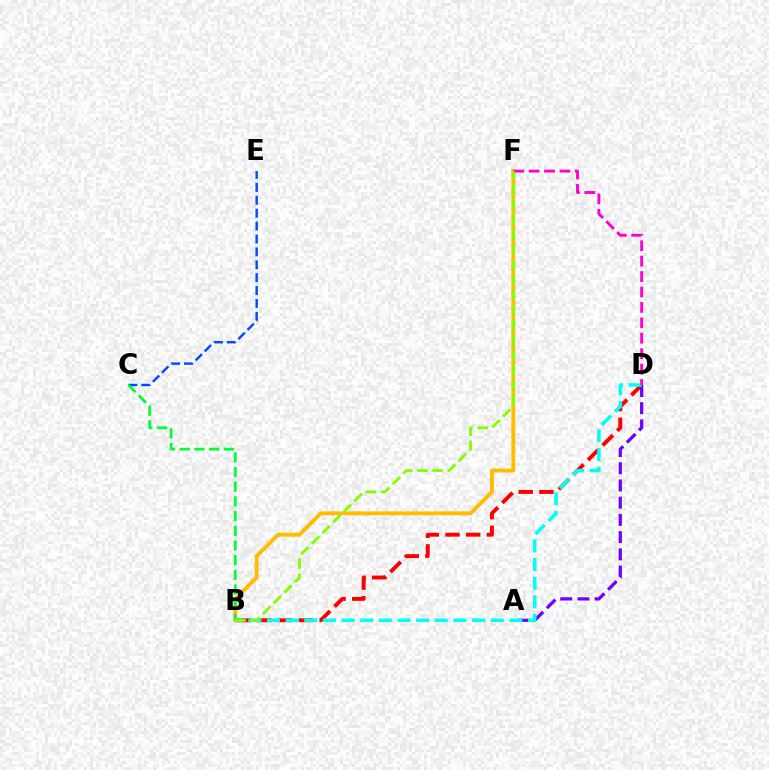{('C', 'E'): [{'color': '#004bff', 'line_style': 'dashed', 'thickness': 1.75}], ('B', 'D'): [{'color': '#ff0000', 'line_style': 'dashed', 'thickness': 2.81}, {'color': '#00fff6', 'line_style': 'dashed', 'thickness': 2.53}], ('B', 'F'): [{'color': '#ffbd00', 'line_style': 'solid', 'thickness': 2.79}, {'color': '#84ff00', 'line_style': 'dashed', 'thickness': 2.05}], ('B', 'C'): [{'color': '#00ff39', 'line_style': 'dashed', 'thickness': 2.0}], ('A', 'D'): [{'color': '#7200ff', 'line_style': 'dashed', 'thickness': 2.34}], ('D', 'F'): [{'color': '#ff00cf', 'line_style': 'dashed', 'thickness': 2.09}]}